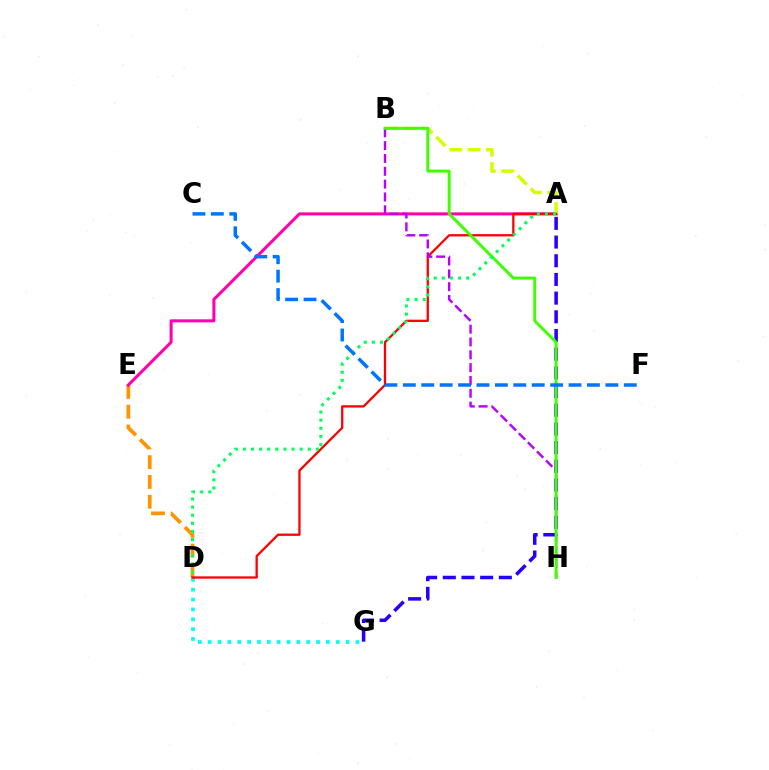{('D', 'E'): [{'color': '#ff9400', 'line_style': 'dashed', 'thickness': 2.69}], ('A', 'E'): [{'color': '#ff00ac', 'line_style': 'solid', 'thickness': 2.19}], ('A', 'G'): [{'color': '#2500ff', 'line_style': 'dashed', 'thickness': 2.54}], ('A', 'B'): [{'color': '#d1ff00', 'line_style': 'dashed', 'thickness': 2.49}], ('D', 'G'): [{'color': '#00fff6', 'line_style': 'dotted', 'thickness': 2.68}], ('A', 'D'): [{'color': '#ff0000', 'line_style': 'solid', 'thickness': 1.65}, {'color': '#00ff5c', 'line_style': 'dotted', 'thickness': 2.2}], ('B', 'H'): [{'color': '#b900ff', 'line_style': 'dashed', 'thickness': 1.74}, {'color': '#3dff00', 'line_style': 'solid', 'thickness': 2.11}], ('C', 'F'): [{'color': '#0074ff', 'line_style': 'dashed', 'thickness': 2.5}]}